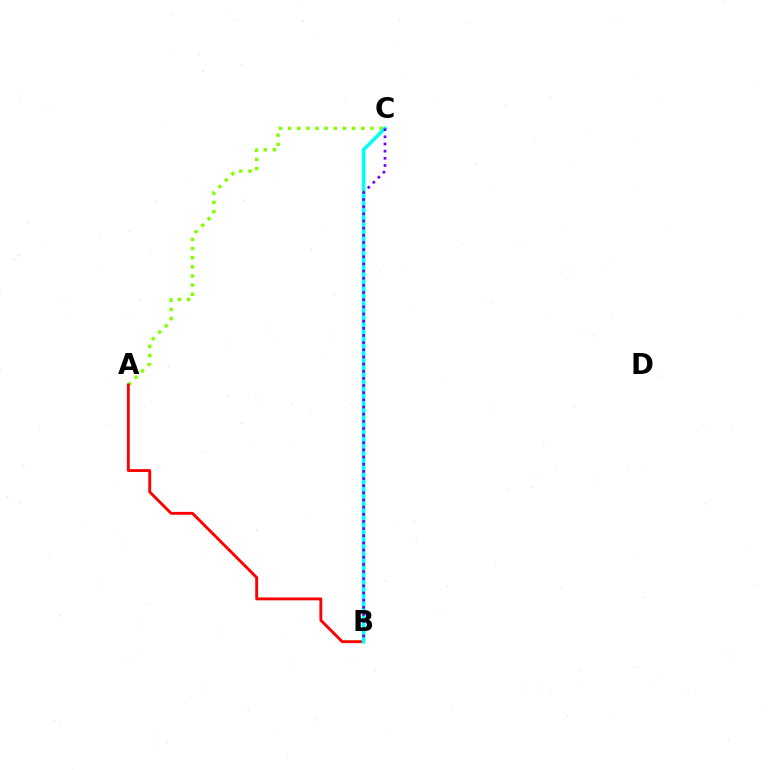{('A', 'C'): [{'color': '#84ff00', 'line_style': 'dotted', 'thickness': 2.49}], ('A', 'B'): [{'color': '#ff0000', 'line_style': 'solid', 'thickness': 2.06}], ('B', 'C'): [{'color': '#00fff6', 'line_style': 'solid', 'thickness': 2.57}, {'color': '#7200ff', 'line_style': 'dotted', 'thickness': 1.94}]}